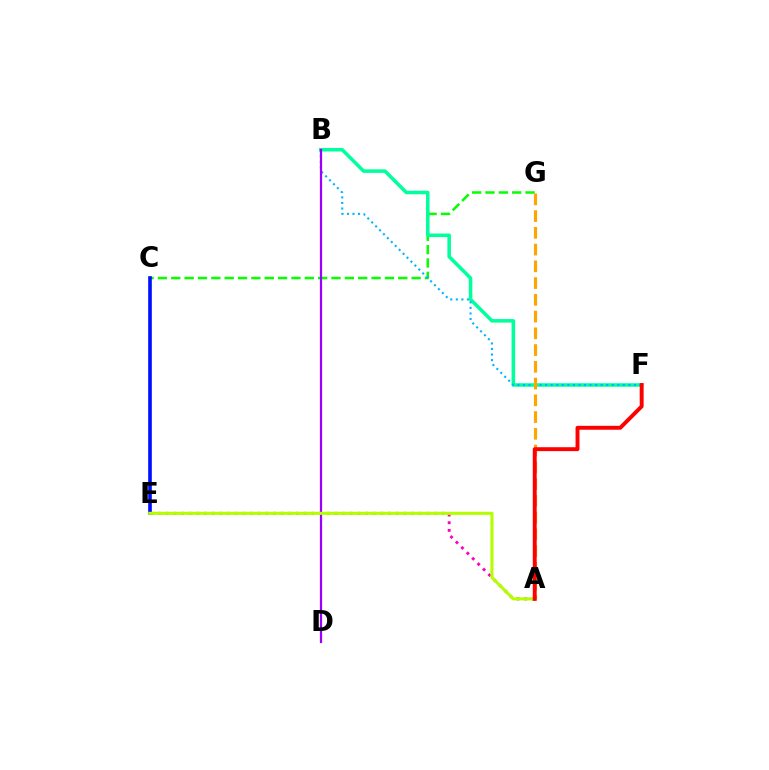{('C', 'G'): [{'color': '#08ff00', 'line_style': 'dashed', 'thickness': 1.81}], ('B', 'F'): [{'color': '#00ff9d', 'line_style': 'solid', 'thickness': 2.54}, {'color': '#00b5ff', 'line_style': 'dotted', 'thickness': 1.51}], ('B', 'D'): [{'color': '#9b00ff', 'line_style': 'solid', 'thickness': 1.61}], ('C', 'E'): [{'color': '#0010ff', 'line_style': 'solid', 'thickness': 2.62}], ('A', 'E'): [{'color': '#ff00bd', 'line_style': 'dotted', 'thickness': 2.08}, {'color': '#b3ff00', 'line_style': 'solid', 'thickness': 2.22}], ('A', 'G'): [{'color': '#ffa500', 'line_style': 'dashed', 'thickness': 2.27}], ('A', 'F'): [{'color': '#ff0000', 'line_style': 'solid', 'thickness': 2.82}]}